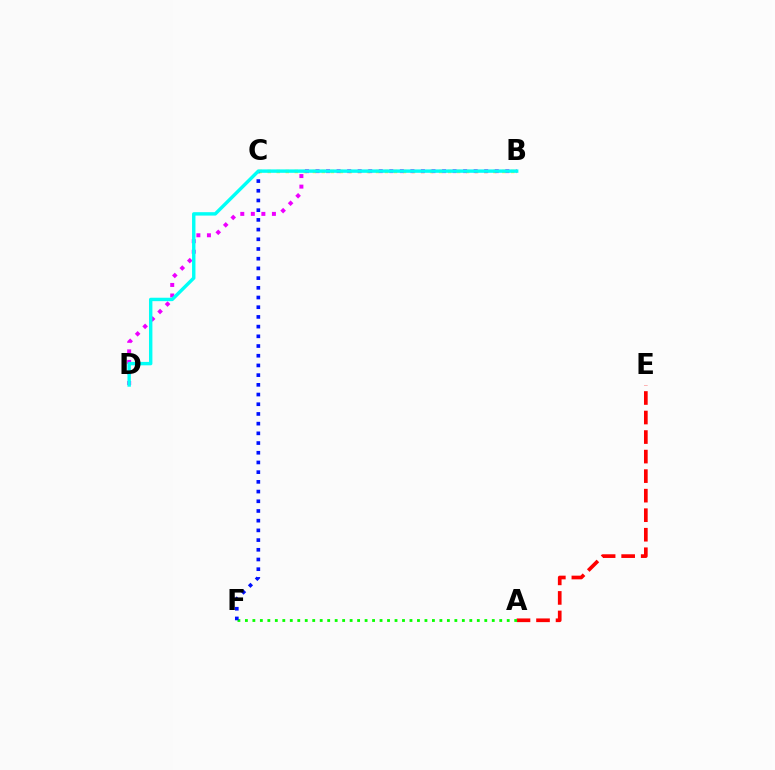{('B', 'C'): [{'color': '#fcf500', 'line_style': 'dotted', 'thickness': 2.45}], ('A', 'E'): [{'color': '#ff0000', 'line_style': 'dashed', 'thickness': 2.65}], ('B', 'D'): [{'color': '#ee00ff', 'line_style': 'dotted', 'thickness': 2.86}, {'color': '#00fff6', 'line_style': 'solid', 'thickness': 2.46}], ('A', 'F'): [{'color': '#08ff00', 'line_style': 'dotted', 'thickness': 2.03}], ('C', 'F'): [{'color': '#0010ff', 'line_style': 'dotted', 'thickness': 2.64}]}